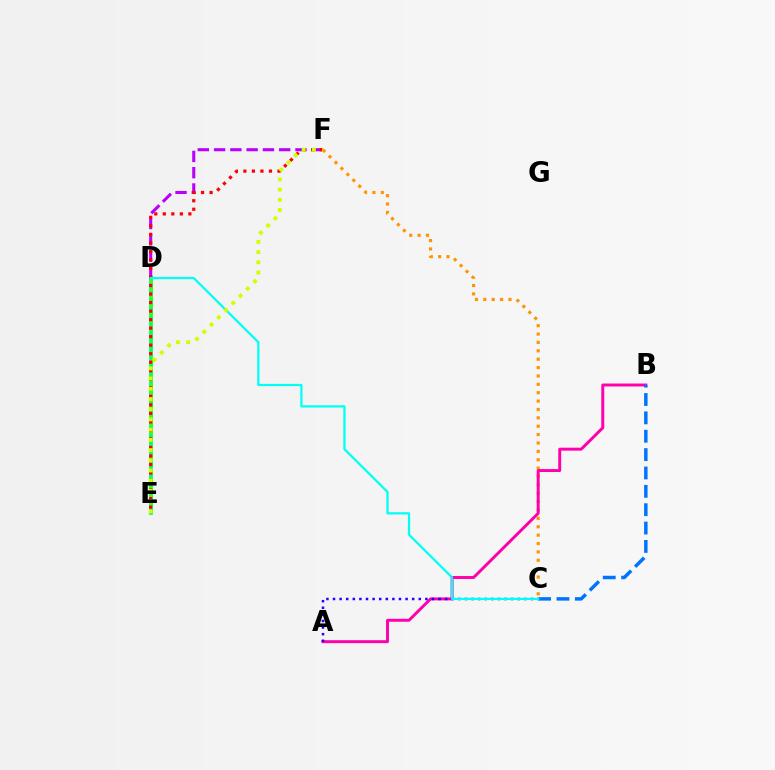{('D', 'E'): [{'color': '#00ff5c', 'line_style': 'solid', 'thickness': 2.68}, {'color': '#3dff00', 'line_style': 'dotted', 'thickness': 2.16}], ('D', 'F'): [{'color': '#b900ff', 'line_style': 'dashed', 'thickness': 2.21}], ('E', 'F'): [{'color': '#ff0000', 'line_style': 'dotted', 'thickness': 2.32}, {'color': '#d1ff00', 'line_style': 'dotted', 'thickness': 2.78}], ('C', 'F'): [{'color': '#ff9400', 'line_style': 'dotted', 'thickness': 2.28}], ('A', 'B'): [{'color': '#ff00ac', 'line_style': 'solid', 'thickness': 2.12}], ('A', 'C'): [{'color': '#2500ff', 'line_style': 'dotted', 'thickness': 1.79}], ('B', 'C'): [{'color': '#0074ff', 'line_style': 'dashed', 'thickness': 2.49}], ('C', 'D'): [{'color': '#00fff6', 'line_style': 'solid', 'thickness': 1.62}]}